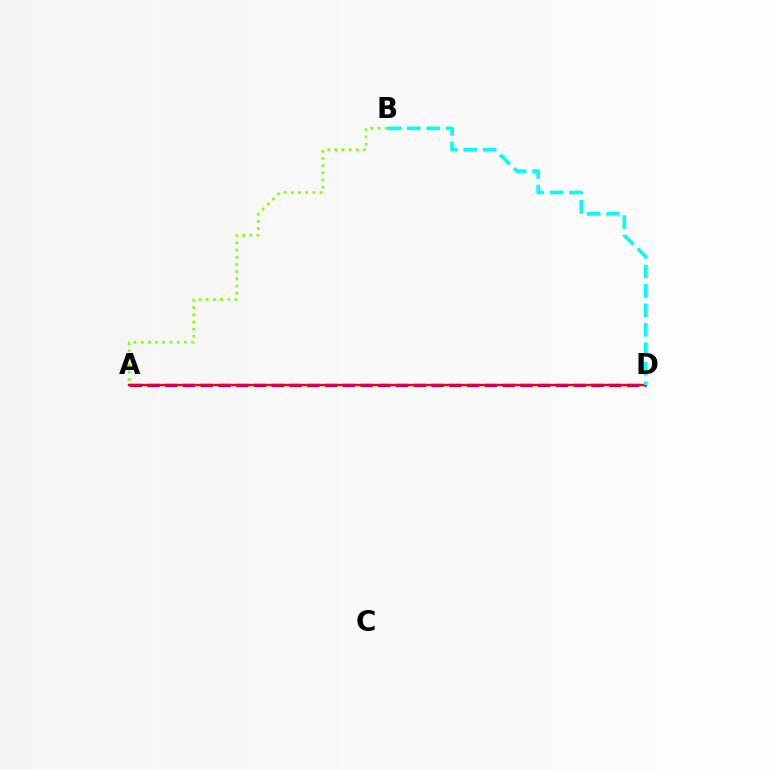{('A', 'D'): [{'color': '#7200ff', 'line_style': 'dashed', 'thickness': 2.41}, {'color': '#ff0000', 'line_style': 'solid', 'thickness': 1.71}], ('A', 'B'): [{'color': '#84ff00', 'line_style': 'dotted', 'thickness': 1.95}], ('B', 'D'): [{'color': '#00fff6', 'line_style': 'dashed', 'thickness': 2.64}]}